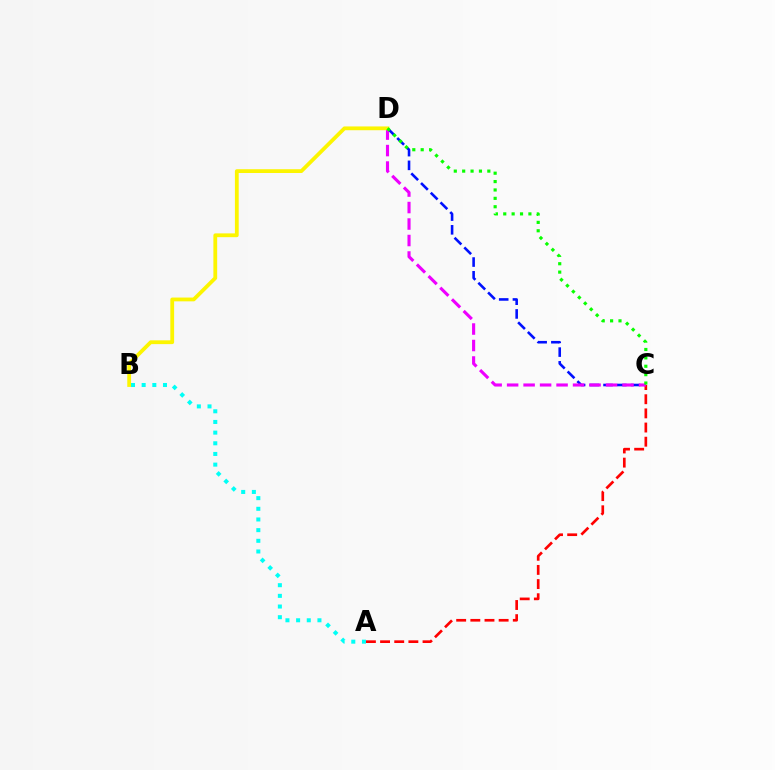{('A', 'B'): [{'color': '#00fff6', 'line_style': 'dotted', 'thickness': 2.9}], ('C', 'D'): [{'color': '#0010ff', 'line_style': 'dashed', 'thickness': 1.87}, {'color': '#ee00ff', 'line_style': 'dashed', 'thickness': 2.24}, {'color': '#08ff00', 'line_style': 'dotted', 'thickness': 2.28}], ('A', 'C'): [{'color': '#ff0000', 'line_style': 'dashed', 'thickness': 1.92}], ('B', 'D'): [{'color': '#fcf500', 'line_style': 'solid', 'thickness': 2.73}]}